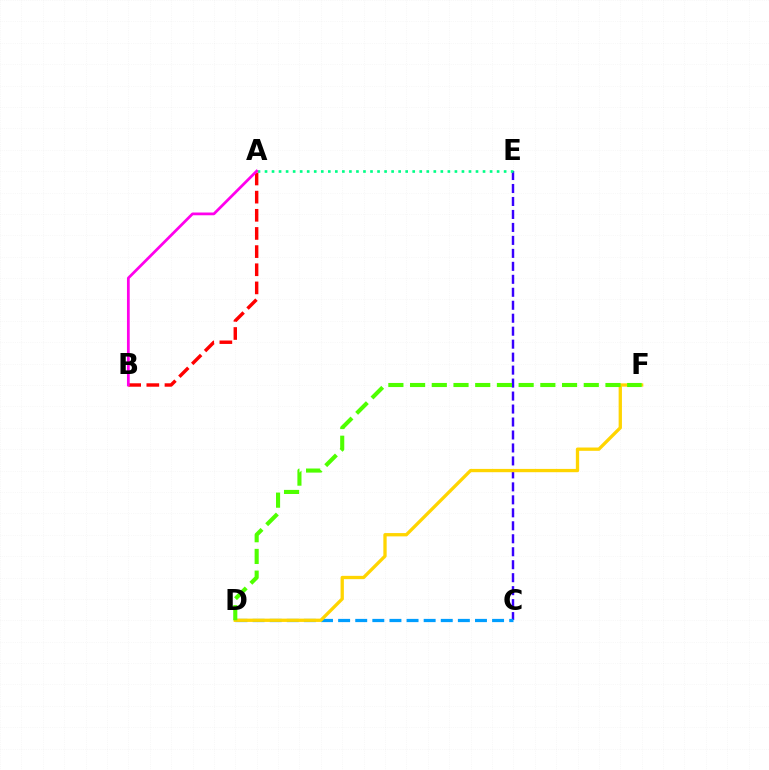{('C', 'E'): [{'color': '#3700ff', 'line_style': 'dashed', 'thickness': 1.76}], ('A', 'E'): [{'color': '#00ff86', 'line_style': 'dotted', 'thickness': 1.91}], ('C', 'D'): [{'color': '#009eff', 'line_style': 'dashed', 'thickness': 2.32}], ('D', 'F'): [{'color': '#ffd500', 'line_style': 'solid', 'thickness': 2.38}, {'color': '#4fff00', 'line_style': 'dashed', 'thickness': 2.95}], ('A', 'B'): [{'color': '#ff0000', 'line_style': 'dashed', 'thickness': 2.47}, {'color': '#ff00ed', 'line_style': 'solid', 'thickness': 1.98}]}